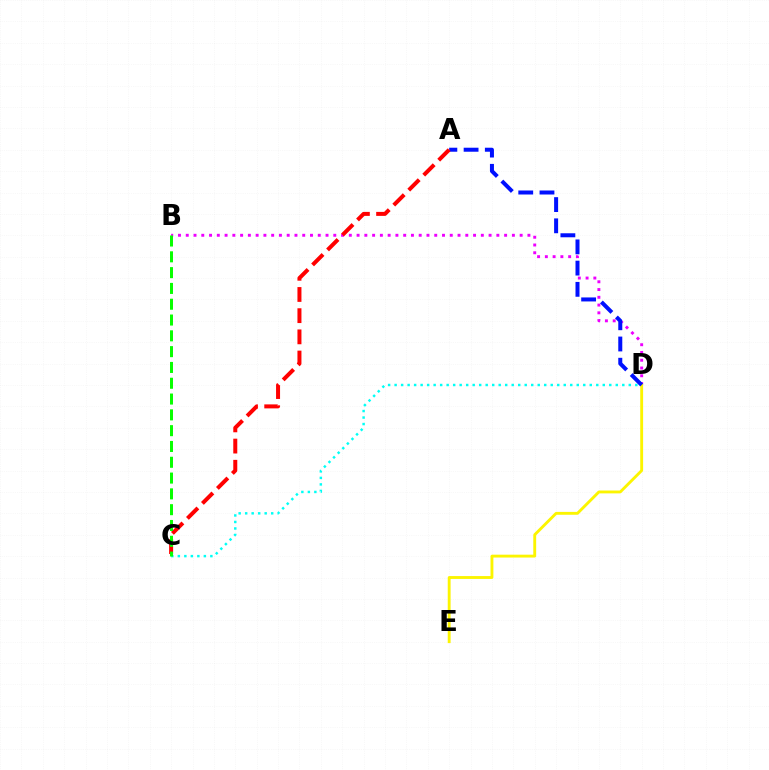{('C', 'D'): [{'color': '#00fff6', 'line_style': 'dotted', 'thickness': 1.77}], ('B', 'D'): [{'color': '#ee00ff', 'line_style': 'dotted', 'thickness': 2.11}], ('D', 'E'): [{'color': '#fcf500', 'line_style': 'solid', 'thickness': 2.06}], ('A', 'D'): [{'color': '#0010ff', 'line_style': 'dashed', 'thickness': 2.88}], ('A', 'C'): [{'color': '#ff0000', 'line_style': 'dashed', 'thickness': 2.88}], ('B', 'C'): [{'color': '#08ff00', 'line_style': 'dashed', 'thickness': 2.15}]}